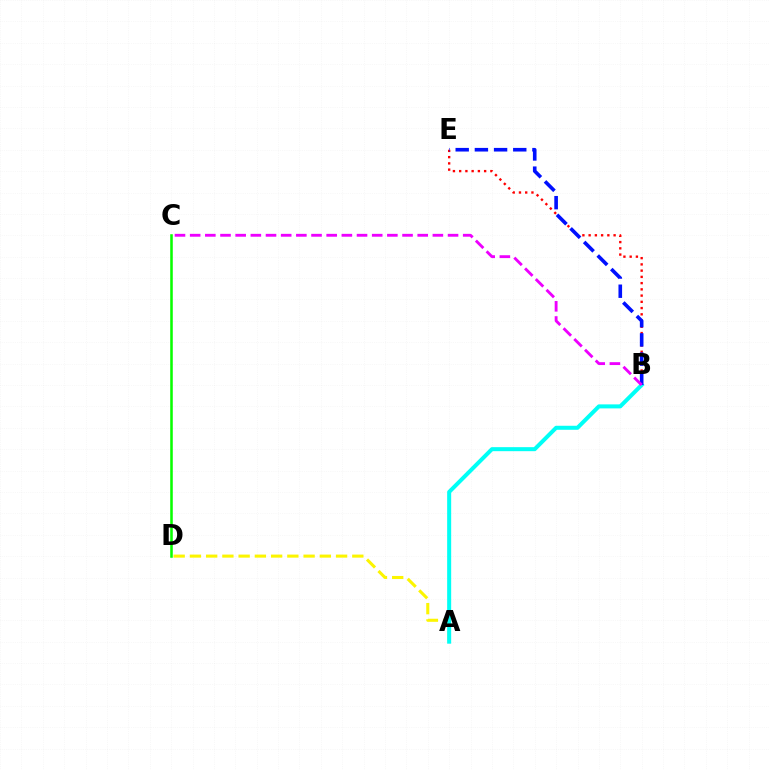{('B', 'E'): [{'color': '#ff0000', 'line_style': 'dotted', 'thickness': 1.7}, {'color': '#0010ff', 'line_style': 'dashed', 'thickness': 2.61}], ('A', 'D'): [{'color': '#fcf500', 'line_style': 'dashed', 'thickness': 2.21}], ('A', 'B'): [{'color': '#00fff6', 'line_style': 'solid', 'thickness': 2.89}], ('B', 'C'): [{'color': '#ee00ff', 'line_style': 'dashed', 'thickness': 2.06}], ('C', 'D'): [{'color': '#08ff00', 'line_style': 'solid', 'thickness': 1.84}]}